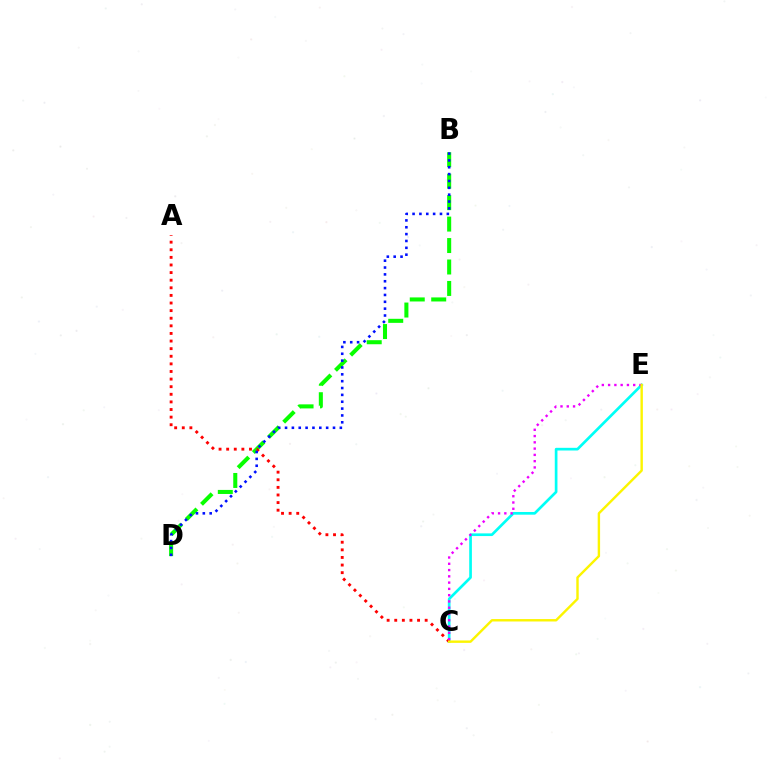{('C', 'E'): [{'color': '#00fff6', 'line_style': 'solid', 'thickness': 1.93}, {'color': '#ee00ff', 'line_style': 'dotted', 'thickness': 1.7}, {'color': '#fcf500', 'line_style': 'solid', 'thickness': 1.74}], ('B', 'D'): [{'color': '#08ff00', 'line_style': 'dashed', 'thickness': 2.91}, {'color': '#0010ff', 'line_style': 'dotted', 'thickness': 1.86}], ('A', 'C'): [{'color': '#ff0000', 'line_style': 'dotted', 'thickness': 2.07}]}